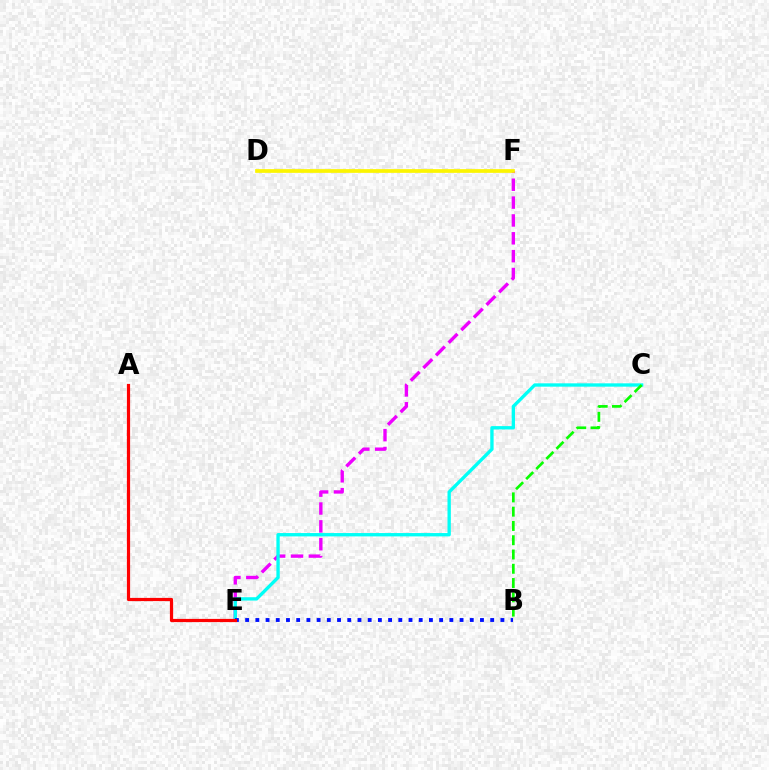{('E', 'F'): [{'color': '#ee00ff', 'line_style': 'dashed', 'thickness': 2.43}], ('C', 'E'): [{'color': '#00fff6', 'line_style': 'solid', 'thickness': 2.4}], ('B', 'E'): [{'color': '#0010ff', 'line_style': 'dotted', 'thickness': 2.77}], ('D', 'F'): [{'color': '#fcf500', 'line_style': 'solid', 'thickness': 2.67}], ('B', 'C'): [{'color': '#08ff00', 'line_style': 'dashed', 'thickness': 1.94}], ('A', 'E'): [{'color': '#ff0000', 'line_style': 'solid', 'thickness': 2.31}]}